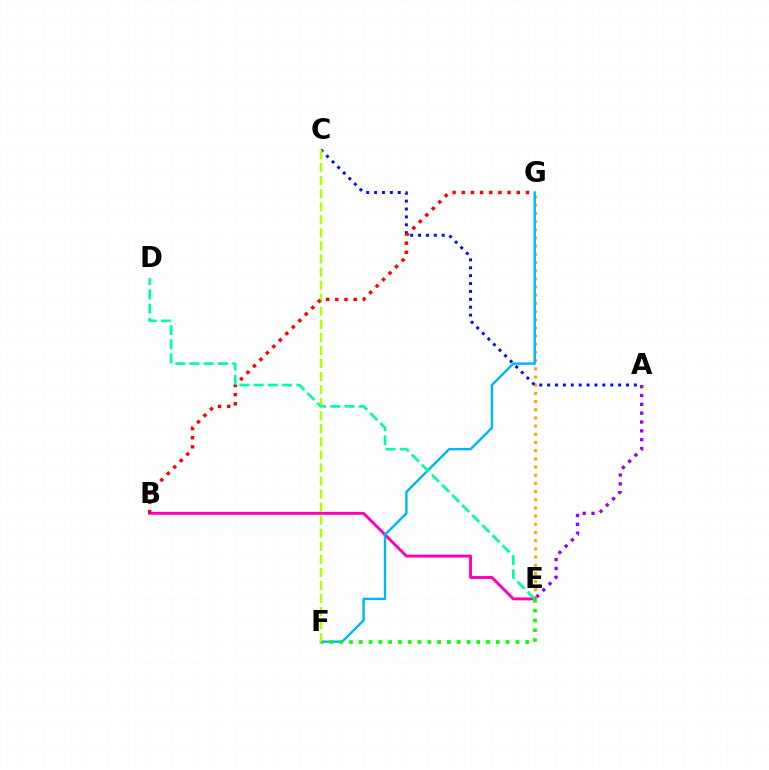{('A', 'E'): [{'color': '#9b00ff', 'line_style': 'dotted', 'thickness': 2.4}], ('E', 'G'): [{'color': '#ffa500', 'line_style': 'dotted', 'thickness': 2.22}], ('B', 'E'): [{'color': '#ff00bd', 'line_style': 'solid', 'thickness': 2.11}], ('F', 'G'): [{'color': '#00b5ff', 'line_style': 'solid', 'thickness': 1.72}], ('E', 'F'): [{'color': '#08ff00', 'line_style': 'dotted', 'thickness': 2.66}], ('A', 'C'): [{'color': '#0010ff', 'line_style': 'dotted', 'thickness': 2.14}], ('C', 'F'): [{'color': '#b3ff00', 'line_style': 'dashed', 'thickness': 1.77}], ('B', 'G'): [{'color': '#ff0000', 'line_style': 'dotted', 'thickness': 2.49}], ('D', 'E'): [{'color': '#00ff9d', 'line_style': 'dashed', 'thickness': 1.94}]}